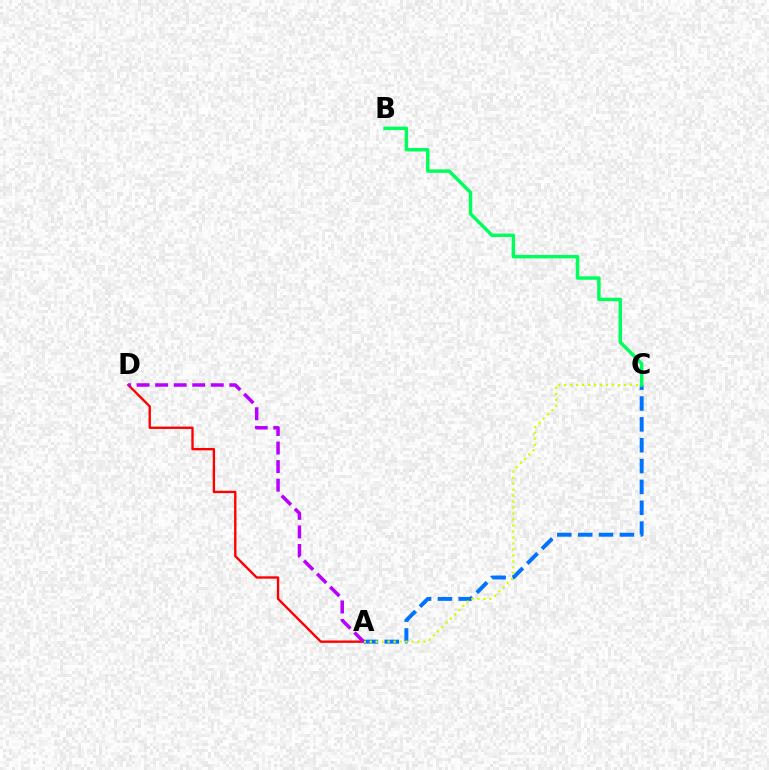{('A', 'C'): [{'color': '#0074ff', 'line_style': 'dashed', 'thickness': 2.83}, {'color': '#d1ff00', 'line_style': 'dotted', 'thickness': 1.62}], ('A', 'D'): [{'color': '#ff0000', 'line_style': 'solid', 'thickness': 1.69}, {'color': '#b900ff', 'line_style': 'dashed', 'thickness': 2.52}], ('B', 'C'): [{'color': '#00ff5c', 'line_style': 'solid', 'thickness': 2.49}]}